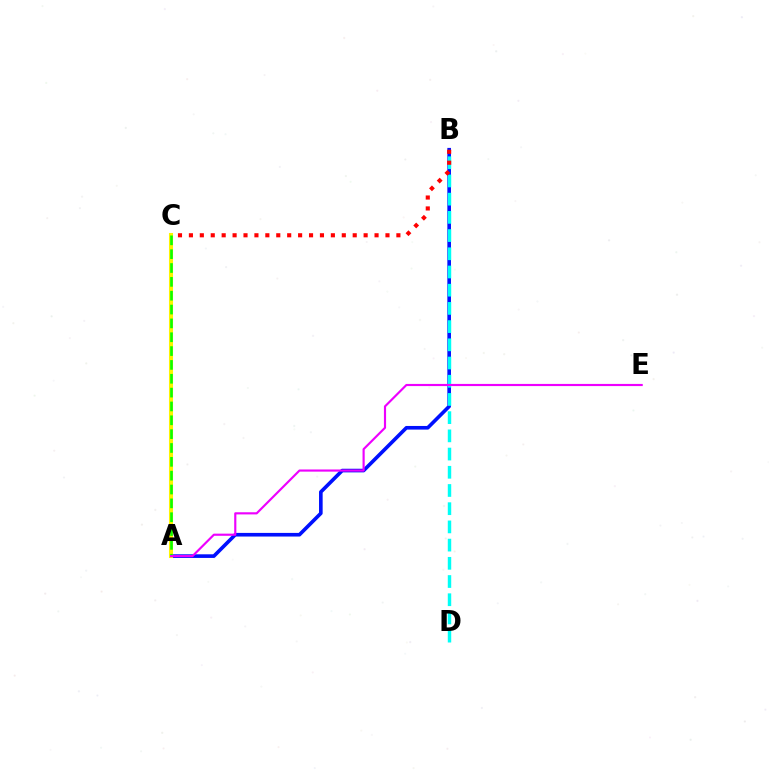{('A', 'B'): [{'color': '#0010ff', 'line_style': 'solid', 'thickness': 2.61}], ('B', 'D'): [{'color': '#00fff6', 'line_style': 'dashed', 'thickness': 2.47}], ('B', 'C'): [{'color': '#ff0000', 'line_style': 'dotted', 'thickness': 2.97}], ('A', 'C'): [{'color': '#fcf500', 'line_style': 'solid', 'thickness': 2.92}, {'color': '#08ff00', 'line_style': 'dashed', 'thickness': 1.88}], ('A', 'E'): [{'color': '#ee00ff', 'line_style': 'solid', 'thickness': 1.55}]}